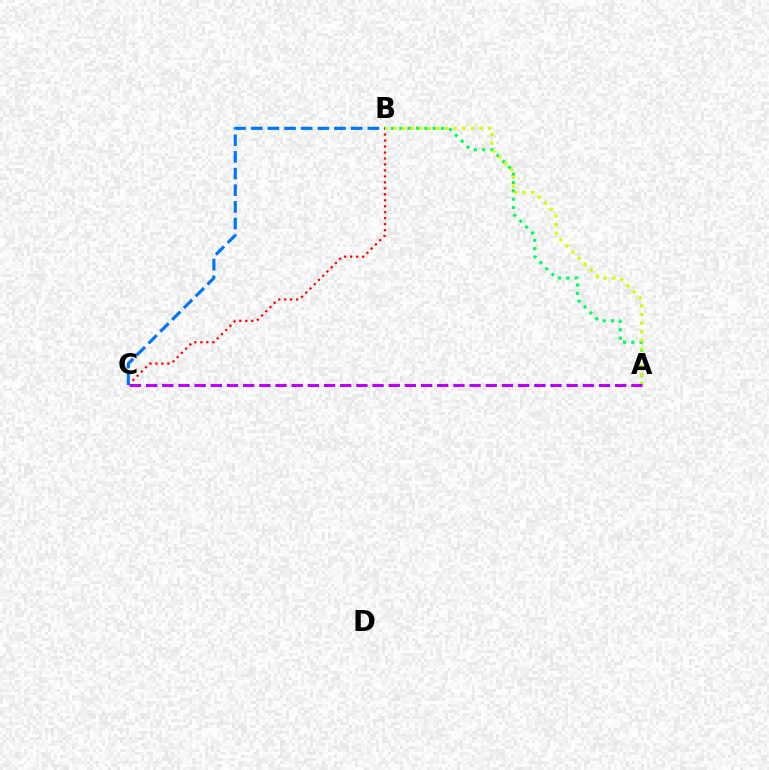{('A', 'B'): [{'color': '#00ff5c', 'line_style': 'dotted', 'thickness': 2.26}, {'color': '#d1ff00', 'line_style': 'dotted', 'thickness': 2.34}], ('B', 'C'): [{'color': '#ff0000', 'line_style': 'dotted', 'thickness': 1.62}, {'color': '#0074ff', 'line_style': 'dashed', 'thickness': 2.26}], ('A', 'C'): [{'color': '#b900ff', 'line_style': 'dashed', 'thickness': 2.2}]}